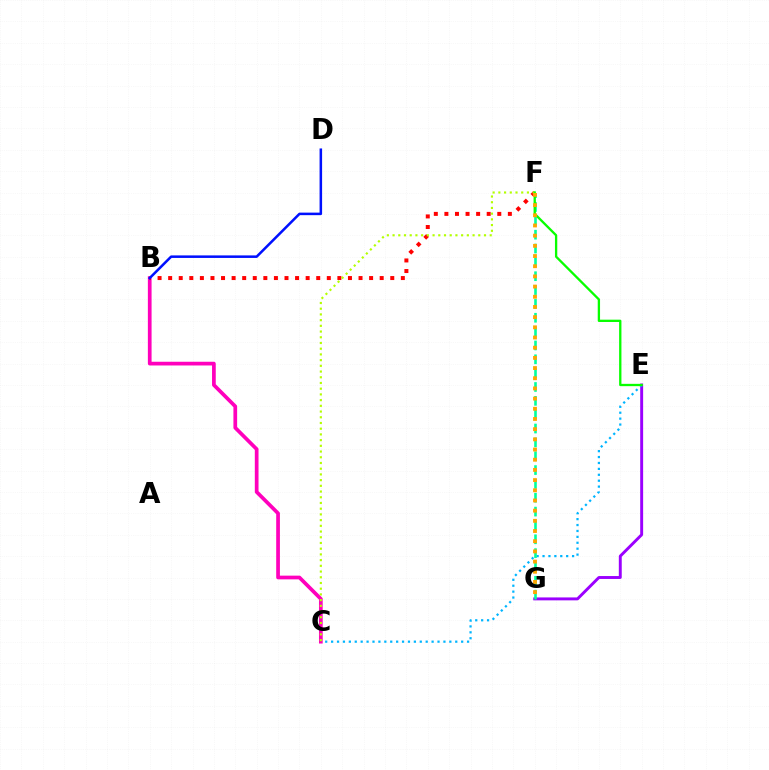{('E', 'G'): [{'color': '#9b00ff', 'line_style': 'solid', 'thickness': 2.11}], ('C', 'E'): [{'color': '#00b5ff', 'line_style': 'dotted', 'thickness': 1.61}], ('B', 'C'): [{'color': '#ff00bd', 'line_style': 'solid', 'thickness': 2.67}], ('B', 'F'): [{'color': '#ff0000', 'line_style': 'dotted', 'thickness': 2.87}], ('B', 'D'): [{'color': '#0010ff', 'line_style': 'solid', 'thickness': 1.82}], ('F', 'G'): [{'color': '#00ff9d', 'line_style': 'dashed', 'thickness': 1.88}, {'color': '#ffa500', 'line_style': 'dotted', 'thickness': 2.77}], ('C', 'F'): [{'color': '#b3ff00', 'line_style': 'dotted', 'thickness': 1.55}], ('E', 'F'): [{'color': '#08ff00', 'line_style': 'solid', 'thickness': 1.67}]}